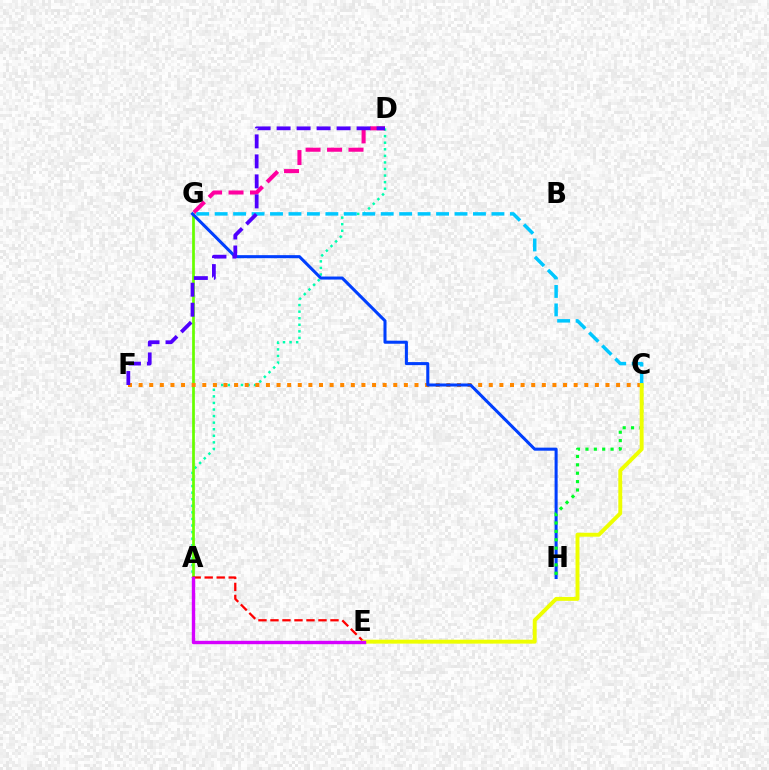{('A', 'D'): [{'color': '#00ffaf', 'line_style': 'dotted', 'thickness': 1.79}], ('A', 'G'): [{'color': '#66ff00', 'line_style': 'solid', 'thickness': 1.96}], ('C', 'F'): [{'color': '#ff8800', 'line_style': 'dotted', 'thickness': 2.88}], ('D', 'G'): [{'color': '#ff00a0', 'line_style': 'dashed', 'thickness': 2.91}], ('G', 'H'): [{'color': '#003fff', 'line_style': 'solid', 'thickness': 2.19}], ('C', 'H'): [{'color': '#00ff27', 'line_style': 'dotted', 'thickness': 2.28}], ('A', 'E'): [{'color': '#ff0000', 'line_style': 'dashed', 'thickness': 1.63}, {'color': '#d600ff', 'line_style': 'solid', 'thickness': 2.43}], ('C', 'G'): [{'color': '#00c7ff', 'line_style': 'dashed', 'thickness': 2.51}], ('D', 'F'): [{'color': '#4f00ff', 'line_style': 'dashed', 'thickness': 2.72}], ('C', 'E'): [{'color': '#eeff00', 'line_style': 'solid', 'thickness': 2.82}]}